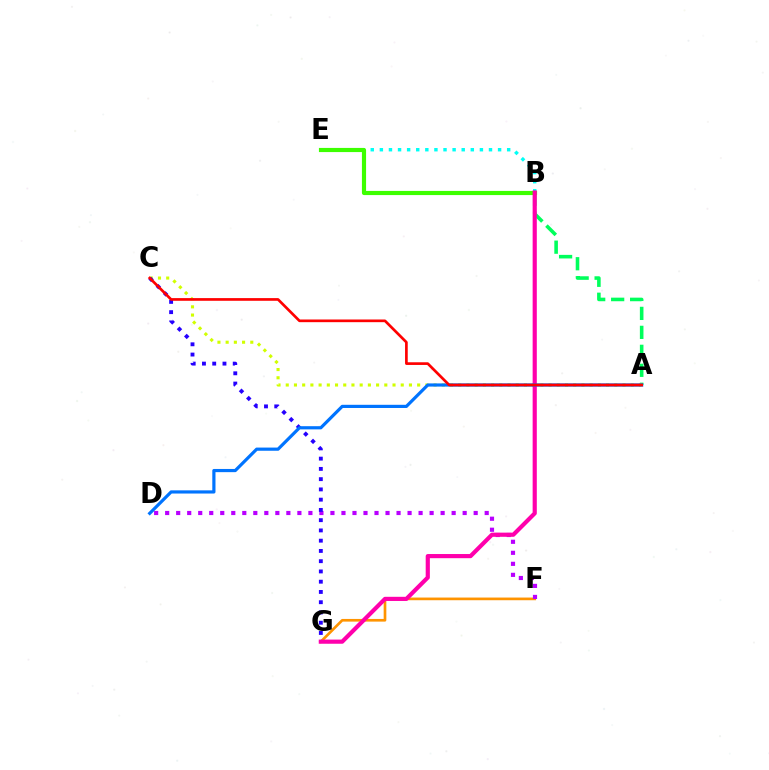{('F', 'G'): [{'color': '#ff9400', 'line_style': 'solid', 'thickness': 1.92}], ('B', 'E'): [{'color': '#00fff6', 'line_style': 'dotted', 'thickness': 2.47}, {'color': '#3dff00', 'line_style': 'solid', 'thickness': 2.99}], ('A', 'B'): [{'color': '#00ff5c', 'line_style': 'dashed', 'thickness': 2.58}], ('D', 'F'): [{'color': '#b900ff', 'line_style': 'dotted', 'thickness': 2.99}], ('A', 'C'): [{'color': '#d1ff00', 'line_style': 'dotted', 'thickness': 2.23}, {'color': '#ff0000', 'line_style': 'solid', 'thickness': 1.93}], ('C', 'G'): [{'color': '#2500ff', 'line_style': 'dotted', 'thickness': 2.79}], ('B', 'G'): [{'color': '#ff00ac', 'line_style': 'solid', 'thickness': 3.0}], ('A', 'D'): [{'color': '#0074ff', 'line_style': 'solid', 'thickness': 2.3}]}